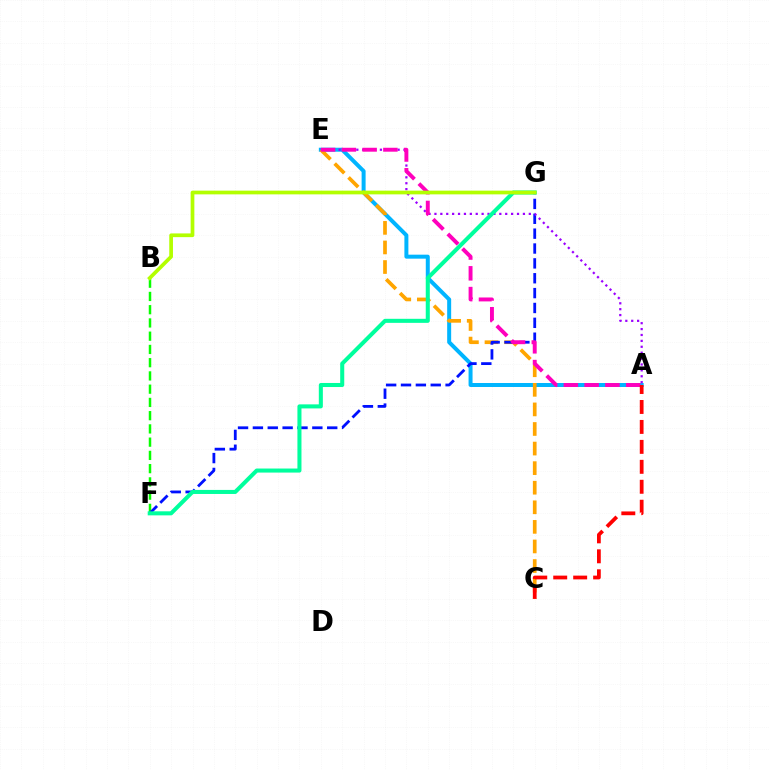{('A', 'E'): [{'color': '#00b5ff', 'line_style': 'solid', 'thickness': 2.87}, {'color': '#9b00ff', 'line_style': 'dotted', 'thickness': 1.6}, {'color': '#ff00bd', 'line_style': 'dashed', 'thickness': 2.82}], ('B', 'F'): [{'color': '#08ff00', 'line_style': 'dashed', 'thickness': 1.8}], ('C', 'E'): [{'color': '#ffa500', 'line_style': 'dashed', 'thickness': 2.66}], ('F', 'G'): [{'color': '#0010ff', 'line_style': 'dashed', 'thickness': 2.02}, {'color': '#00ff9d', 'line_style': 'solid', 'thickness': 2.91}], ('B', 'G'): [{'color': '#b3ff00', 'line_style': 'solid', 'thickness': 2.68}], ('A', 'C'): [{'color': '#ff0000', 'line_style': 'dashed', 'thickness': 2.71}]}